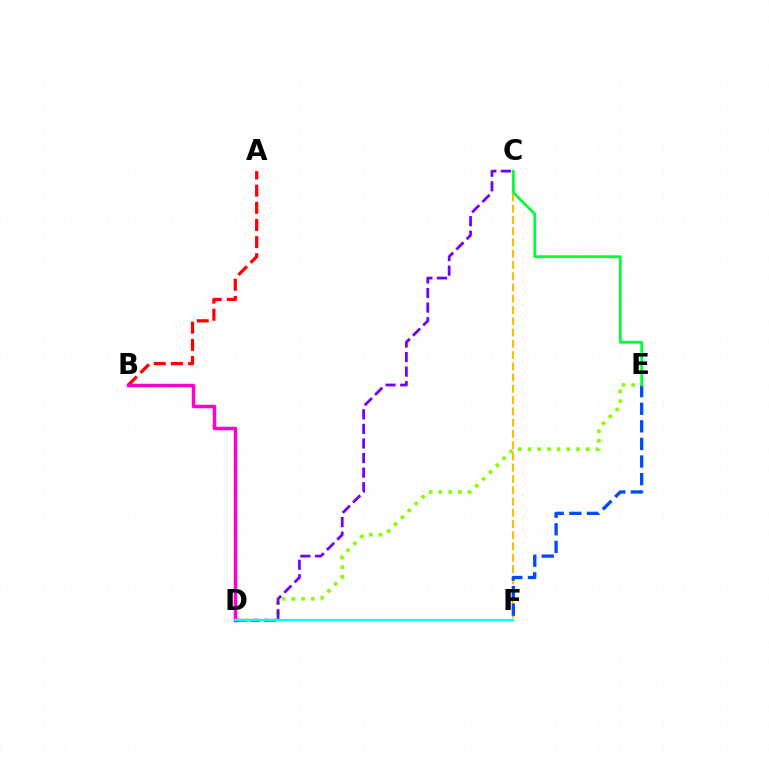{('D', 'E'): [{'color': '#84ff00', 'line_style': 'dotted', 'thickness': 2.64}], ('C', 'F'): [{'color': '#ffbd00', 'line_style': 'dashed', 'thickness': 1.53}], ('E', 'F'): [{'color': '#004bff', 'line_style': 'dashed', 'thickness': 2.39}], ('A', 'B'): [{'color': '#ff0000', 'line_style': 'dashed', 'thickness': 2.33}], ('B', 'D'): [{'color': '#ff00cf', 'line_style': 'solid', 'thickness': 2.5}], ('C', 'E'): [{'color': '#00ff39', 'line_style': 'solid', 'thickness': 1.99}], ('C', 'D'): [{'color': '#7200ff', 'line_style': 'dashed', 'thickness': 1.98}], ('D', 'F'): [{'color': '#00fff6', 'line_style': 'solid', 'thickness': 1.65}]}